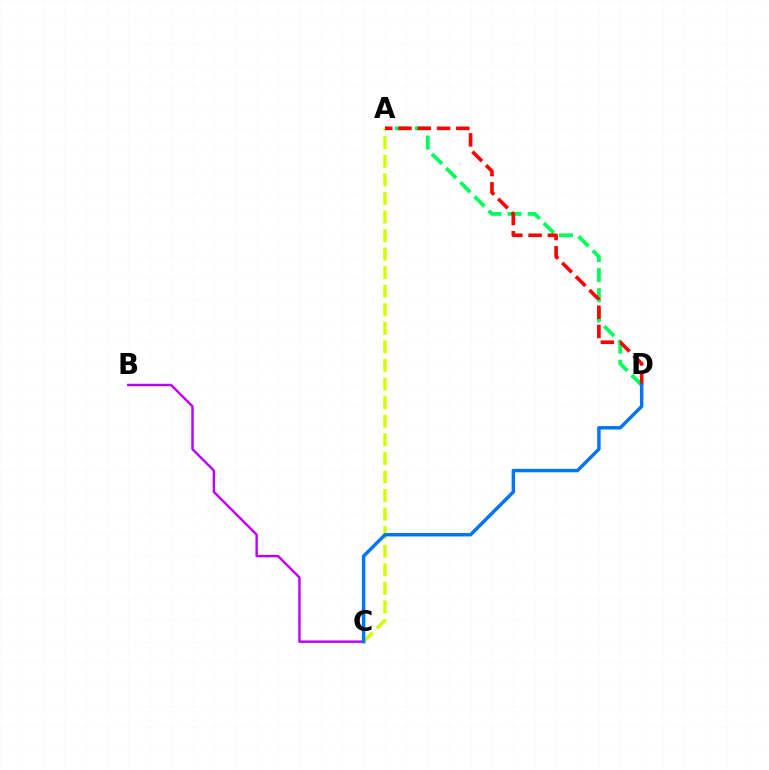{('A', 'D'): [{'color': '#00ff5c', 'line_style': 'dashed', 'thickness': 2.73}, {'color': '#ff0000', 'line_style': 'dashed', 'thickness': 2.62}], ('A', 'C'): [{'color': '#d1ff00', 'line_style': 'dashed', 'thickness': 2.52}], ('B', 'C'): [{'color': '#b900ff', 'line_style': 'solid', 'thickness': 1.75}], ('C', 'D'): [{'color': '#0074ff', 'line_style': 'solid', 'thickness': 2.47}]}